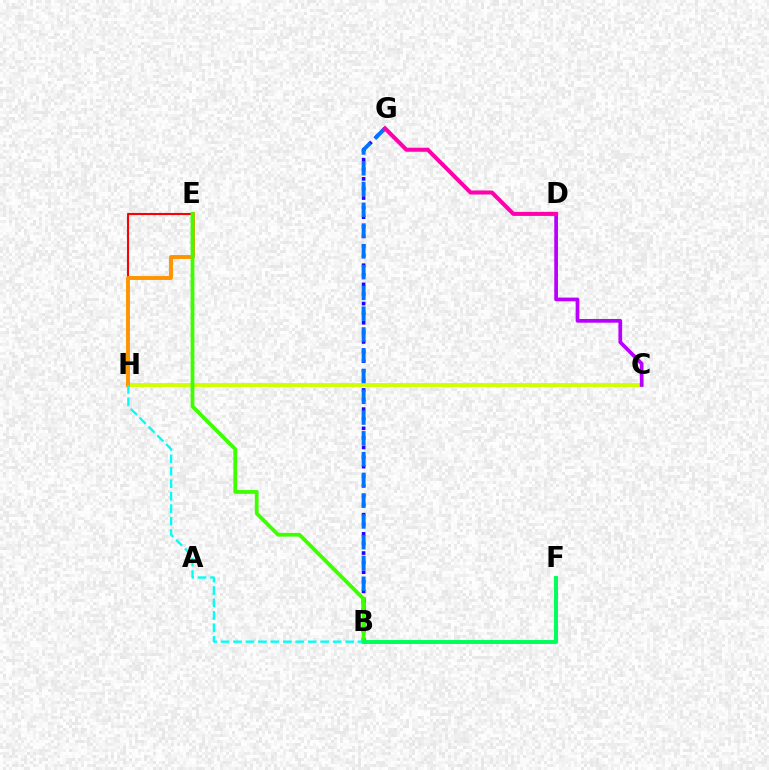{('E', 'H'): [{'color': '#ff0000', 'line_style': 'solid', 'thickness': 1.5}, {'color': '#ff9400', 'line_style': 'solid', 'thickness': 2.81}], ('C', 'H'): [{'color': '#d1ff00', 'line_style': 'solid', 'thickness': 2.78}], ('B', 'G'): [{'color': '#2500ff', 'line_style': 'dotted', 'thickness': 2.61}, {'color': '#0074ff', 'line_style': 'dashed', 'thickness': 2.82}], ('C', 'D'): [{'color': '#b900ff', 'line_style': 'solid', 'thickness': 2.67}], ('B', 'H'): [{'color': '#00fff6', 'line_style': 'dashed', 'thickness': 1.69}], ('B', 'E'): [{'color': '#3dff00', 'line_style': 'solid', 'thickness': 2.73}], ('D', 'G'): [{'color': '#ff00ac', 'line_style': 'solid', 'thickness': 2.91}], ('B', 'F'): [{'color': '#00ff5c', 'line_style': 'solid', 'thickness': 2.84}]}